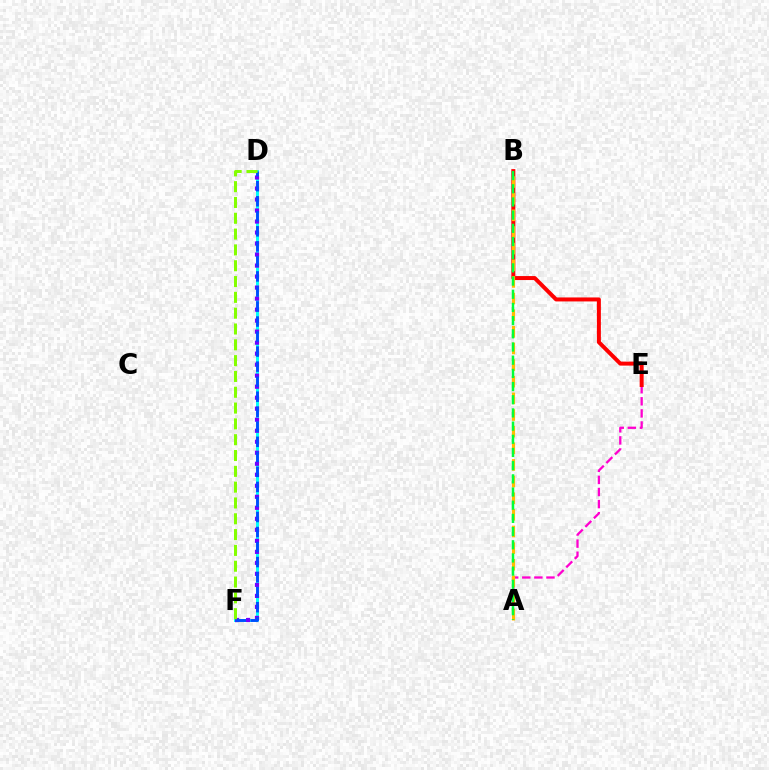{('D', 'F'): [{'color': '#00fff6', 'line_style': 'solid', 'thickness': 2.13}, {'color': '#7200ff', 'line_style': 'dotted', 'thickness': 2.99}, {'color': '#004bff', 'line_style': 'dashed', 'thickness': 2.04}, {'color': '#84ff00', 'line_style': 'dashed', 'thickness': 2.15}], ('A', 'E'): [{'color': '#ff00cf', 'line_style': 'dashed', 'thickness': 1.64}], ('B', 'E'): [{'color': '#ff0000', 'line_style': 'solid', 'thickness': 2.87}], ('A', 'B'): [{'color': '#ffbd00', 'line_style': 'dashed', 'thickness': 2.26}, {'color': '#00ff39', 'line_style': 'dashed', 'thickness': 1.79}]}